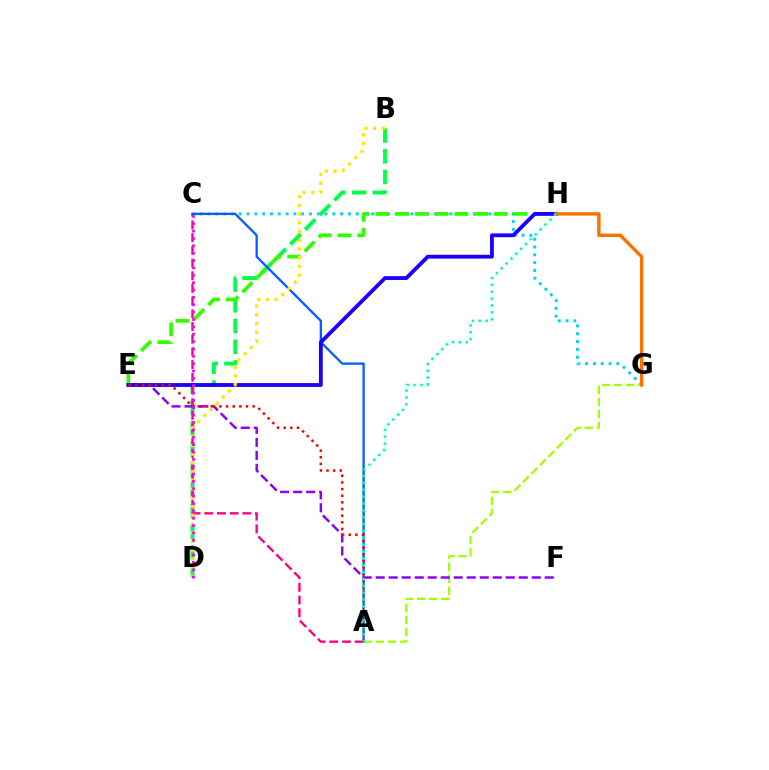{('B', 'D'): [{'color': '#00ff45', 'line_style': 'dashed', 'thickness': 2.81}, {'color': '#ffe600', 'line_style': 'dotted', 'thickness': 2.37}], ('C', 'G'): [{'color': '#00d3ff', 'line_style': 'dotted', 'thickness': 2.12}], ('A', 'C'): [{'color': '#ff0088', 'line_style': 'dashed', 'thickness': 1.72}, {'color': '#005dff', 'line_style': 'solid', 'thickness': 1.65}], ('E', 'H'): [{'color': '#31ff00', 'line_style': 'dashed', 'thickness': 2.68}, {'color': '#1900ff', 'line_style': 'solid', 'thickness': 2.75}], ('A', 'G'): [{'color': '#a2ff00', 'line_style': 'dashed', 'thickness': 1.63}], ('E', 'F'): [{'color': '#8a00ff', 'line_style': 'dashed', 'thickness': 1.77}], ('G', 'H'): [{'color': '#ff7000', 'line_style': 'solid', 'thickness': 2.43}], ('A', 'E'): [{'color': '#ff0000', 'line_style': 'dotted', 'thickness': 1.81}], ('A', 'H'): [{'color': '#00ffbb', 'line_style': 'dotted', 'thickness': 1.87}], ('C', 'D'): [{'color': '#fa00f9', 'line_style': 'dotted', 'thickness': 2.0}]}